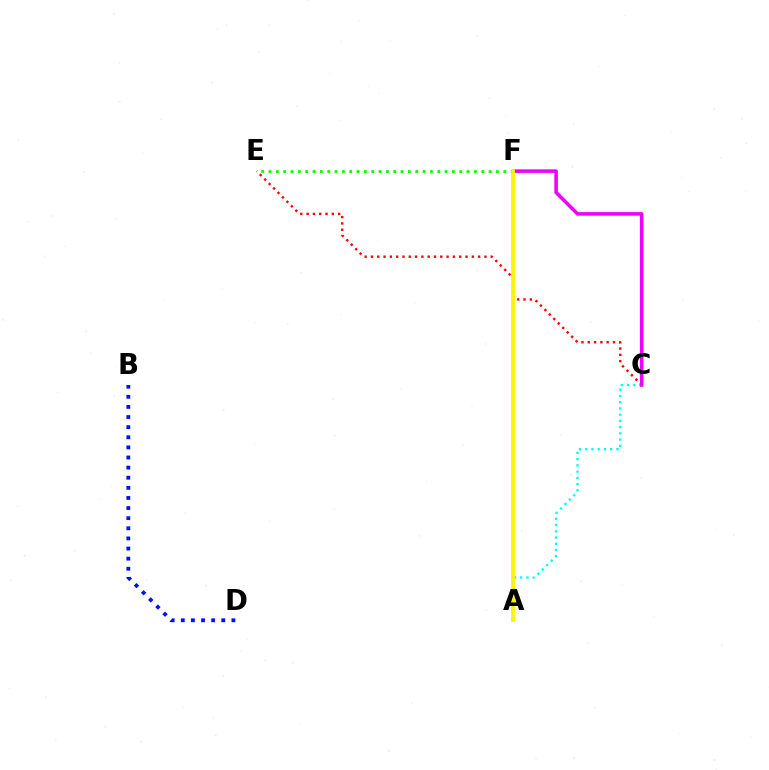{('E', 'F'): [{'color': '#08ff00', 'line_style': 'dotted', 'thickness': 1.99}], ('C', 'E'): [{'color': '#ff0000', 'line_style': 'dotted', 'thickness': 1.71}], ('A', 'C'): [{'color': '#00fff6', 'line_style': 'dotted', 'thickness': 1.69}], ('C', 'F'): [{'color': '#ee00ff', 'line_style': 'solid', 'thickness': 2.56}], ('A', 'F'): [{'color': '#fcf500', 'line_style': 'solid', 'thickness': 2.7}], ('B', 'D'): [{'color': '#0010ff', 'line_style': 'dotted', 'thickness': 2.75}]}